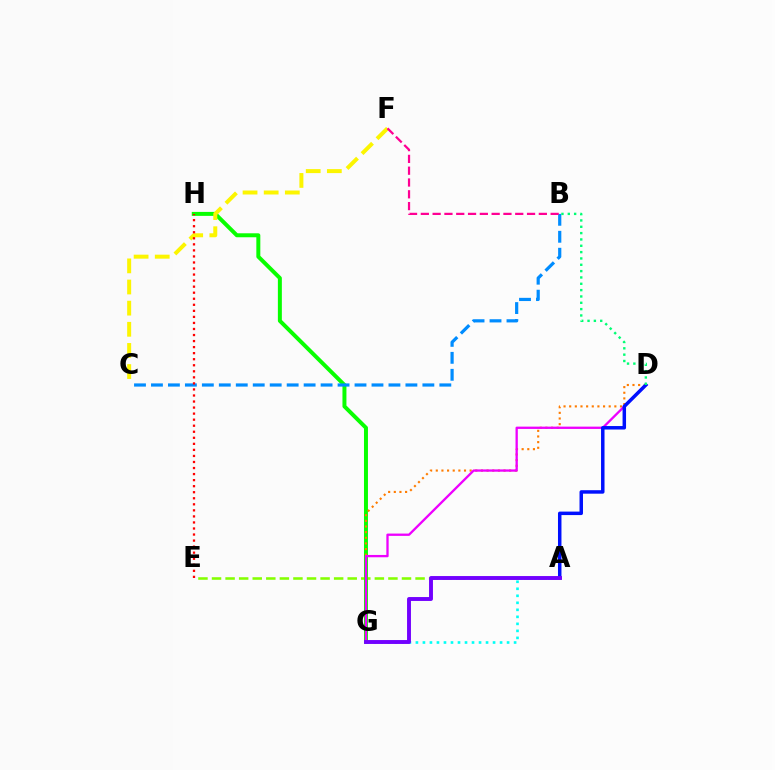{('A', 'E'): [{'color': '#84ff00', 'line_style': 'dashed', 'thickness': 1.84}], ('G', 'H'): [{'color': '#08ff00', 'line_style': 'solid', 'thickness': 2.86}], ('D', 'G'): [{'color': '#ff7c00', 'line_style': 'dotted', 'thickness': 1.53}, {'color': '#ee00ff', 'line_style': 'solid', 'thickness': 1.67}], ('A', 'G'): [{'color': '#00fff6', 'line_style': 'dotted', 'thickness': 1.91}, {'color': '#7200ff', 'line_style': 'solid', 'thickness': 2.81}], ('B', 'C'): [{'color': '#008cff', 'line_style': 'dashed', 'thickness': 2.3}], ('C', 'F'): [{'color': '#fcf500', 'line_style': 'dashed', 'thickness': 2.87}], ('A', 'D'): [{'color': '#0010ff', 'line_style': 'solid', 'thickness': 2.51}], ('B', 'F'): [{'color': '#ff0094', 'line_style': 'dashed', 'thickness': 1.6}], ('E', 'H'): [{'color': '#ff0000', 'line_style': 'dotted', 'thickness': 1.64}], ('B', 'D'): [{'color': '#00ff74', 'line_style': 'dotted', 'thickness': 1.72}]}